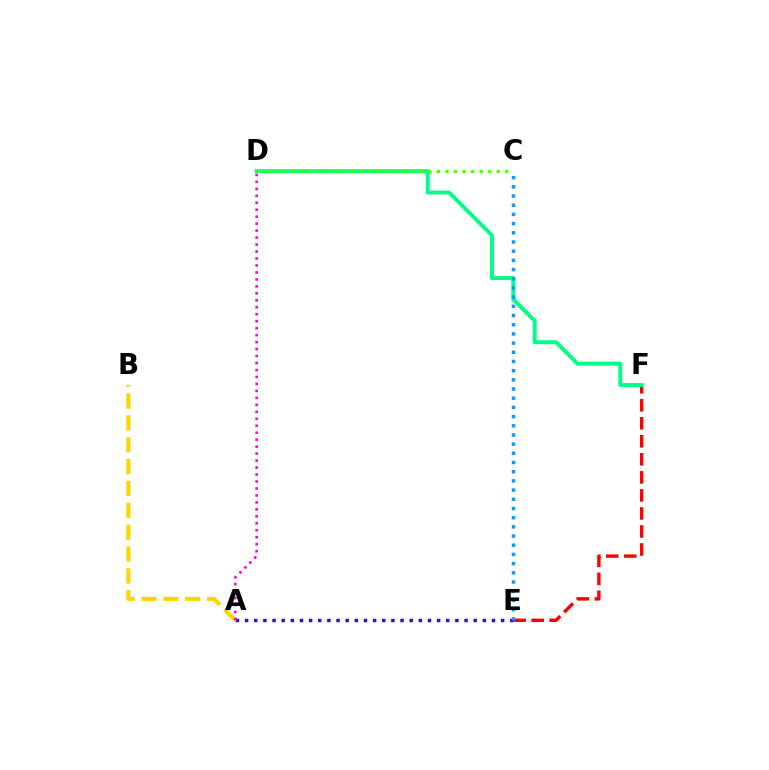{('E', 'F'): [{'color': '#ff0000', 'line_style': 'dashed', 'thickness': 2.45}], ('A', 'B'): [{'color': '#ffd500', 'line_style': 'dashed', 'thickness': 2.97}], ('D', 'F'): [{'color': '#00ff86', 'line_style': 'solid', 'thickness': 2.81}], ('A', 'E'): [{'color': '#3700ff', 'line_style': 'dotted', 'thickness': 2.48}], ('A', 'D'): [{'color': '#ff00ed', 'line_style': 'dotted', 'thickness': 1.89}], ('C', 'D'): [{'color': '#4fff00', 'line_style': 'dotted', 'thickness': 2.32}], ('C', 'E'): [{'color': '#009eff', 'line_style': 'dotted', 'thickness': 2.5}]}